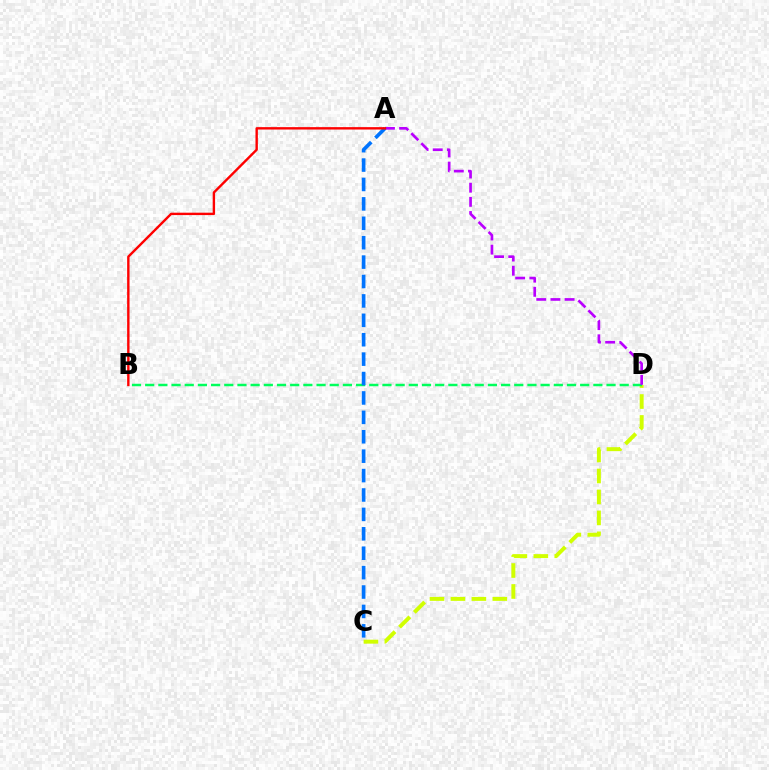{('C', 'D'): [{'color': '#d1ff00', 'line_style': 'dashed', 'thickness': 2.85}], ('B', 'D'): [{'color': '#00ff5c', 'line_style': 'dashed', 'thickness': 1.79}], ('A', 'D'): [{'color': '#b900ff', 'line_style': 'dashed', 'thickness': 1.92}], ('A', 'C'): [{'color': '#0074ff', 'line_style': 'dashed', 'thickness': 2.64}], ('A', 'B'): [{'color': '#ff0000', 'line_style': 'solid', 'thickness': 1.72}]}